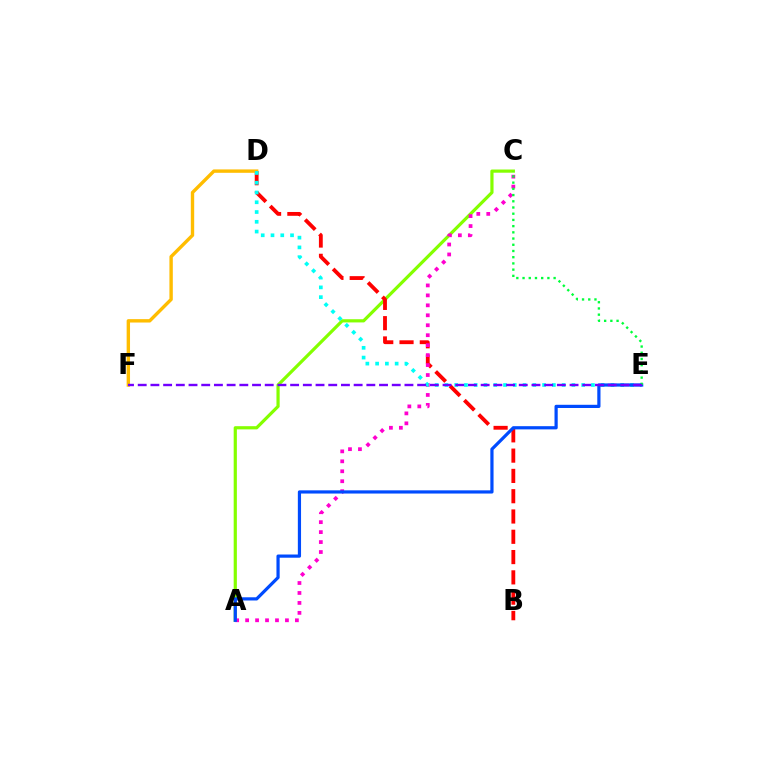{('A', 'C'): [{'color': '#84ff00', 'line_style': 'solid', 'thickness': 2.3}, {'color': '#ff00cf', 'line_style': 'dotted', 'thickness': 2.71}], ('B', 'D'): [{'color': '#ff0000', 'line_style': 'dashed', 'thickness': 2.76}], ('D', 'F'): [{'color': '#ffbd00', 'line_style': 'solid', 'thickness': 2.44}], ('D', 'E'): [{'color': '#00fff6', 'line_style': 'dotted', 'thickness': 2.65}], ('A', 'E'): [{'color': '#004bff', 'line_style': 'solid', 'thickness': 2.31}], ('C', 'E'): [{'color': '#00ff39', 'line_style': 'dotted', 'thickness': 1.69}], ('E', 'F'): [{'color': '#7200ff', 'line_style': 'dashed', 'thickness': 1.73}]}